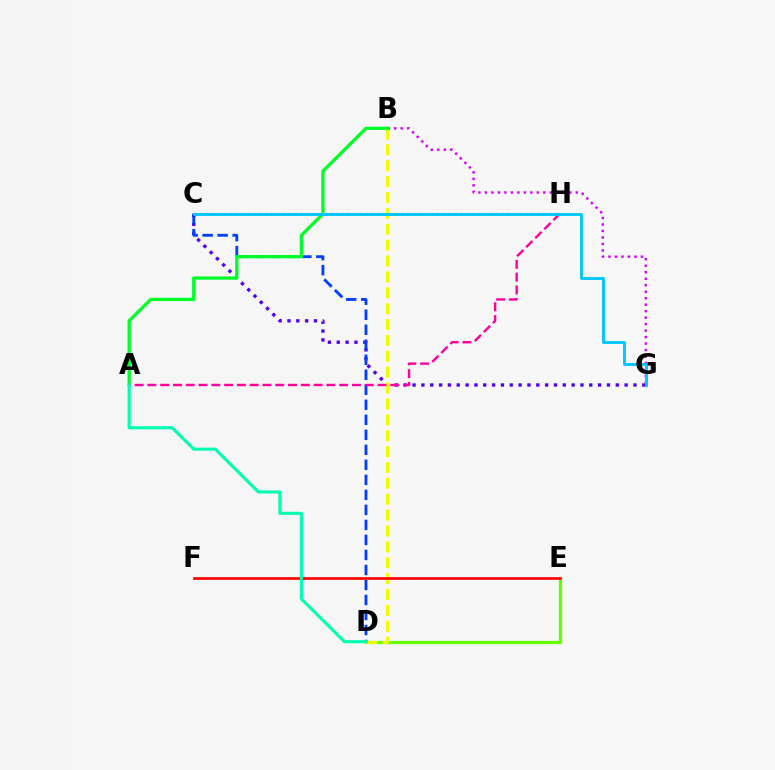{('C', 'G'): [{'color': '#4f00ff', 'line_style': 'dotted', 'thickness': 2.4}, {'color': '#00c7ff', 'line_style': 'solid', 'thickness': 2.09}], ('B', 'G'): [{'color': '#d600ff', 'line_style': 'dotted', 'thickness': 1.76}], ('D', 'E'): [{'color': '#66ff00', 'line_style': 'solid', 'thickness': 2.34}], ('B', 'D'): [{'color': '#eeff00', 'line_style': 'dashed', 'thickness': 2.16}], ('C', 'H'): [{'color': '#ff8800', 'line_style': 'dotted', 'thickness': 1.61}], ('C', 'D'): [{'color': '#003fff', 'line_style': 'dashed', 'thickness': 2.04}], ('A', 'B'): [{'color': '#00ff27', 'line_style': 'solid', 'thickness': 2.36}], ('A', 'H'): [{'color': '#ff00a0', 'line_style': 'dashed', 'thickness': 1.74}], ('E', 'F'): [{'color': '#ff0000', 'line_style': 'solid', 'thickness': 1.93}], ('A', 'D'): [{'color': '#00ffaf', 'line_style': 'solid', 'thickness': 2.24}]}